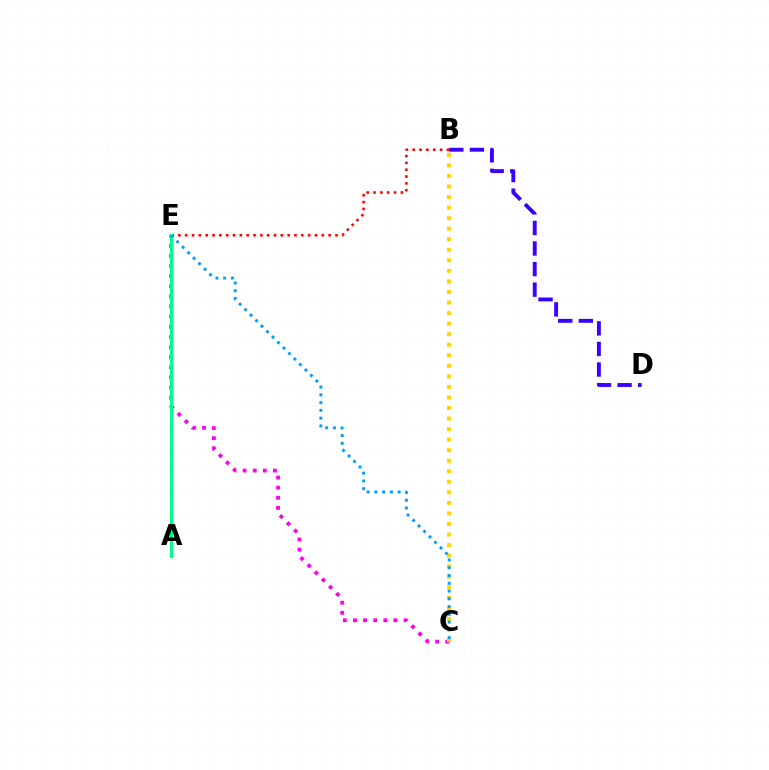{('C', 'E'): [{'color': '#ff00ed', 'line_style': 'dotted', 'thickness': 2.75}, {'color': '#009eff', 'line_style': 'dotted', 'thickness': 2.11}], ('B', 'E'): [{'color': '#ff0000', 'line_style': 'dotted', 'thickness': 1.86}], ('B', 'C'): [{'color': '#ffd500', 'line_style': 'dotted', 'thickness': 2.87}], ('A', 'E'): [{'color': '#4fff00', 'line_style': 'solid', 'thickness': 1.99}, {'color': '#00ff86', 'line_style': 'solid', 'thickness': 2.22}], ('B', 'D'): [{'color': '#3700ff', 'line_style': 'dashed', 'thickness': 2.8}]}